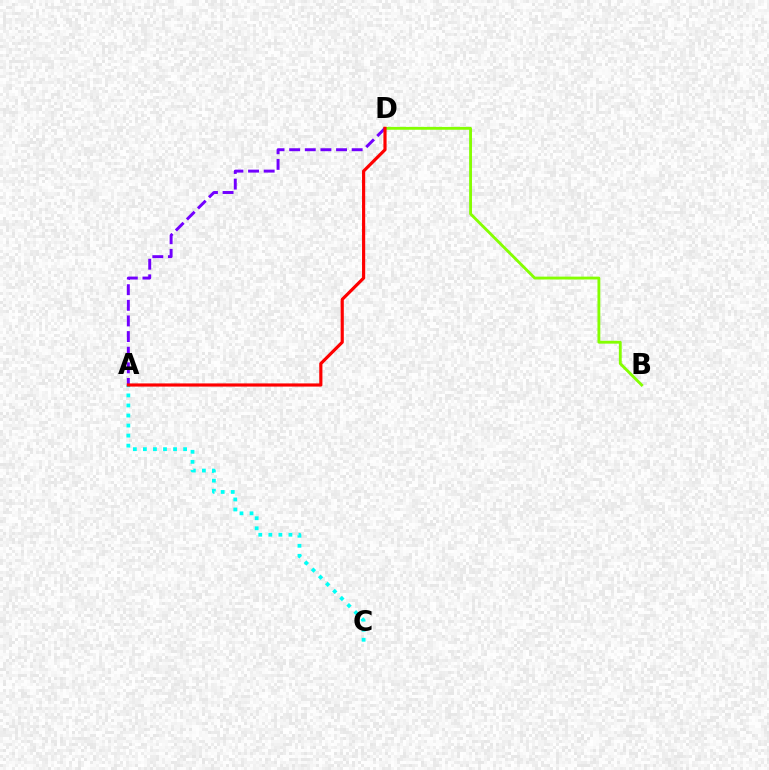{('A', 'C'): [{'color': '#00fff6', 'line_style': 'dotted', 'thickness': 2.73}], ('B', 'D'): [{'color': '#84ff00', 'line_style': 'solid', 'thickness': 2.05}], ('A', 'D'): [{'color': '#7200ff', 'line_style': 'dashed', 'thickness': 2.12}, {'color': '#ff0000', 'line_style': 'solid', 'thickness': 2.28}]}